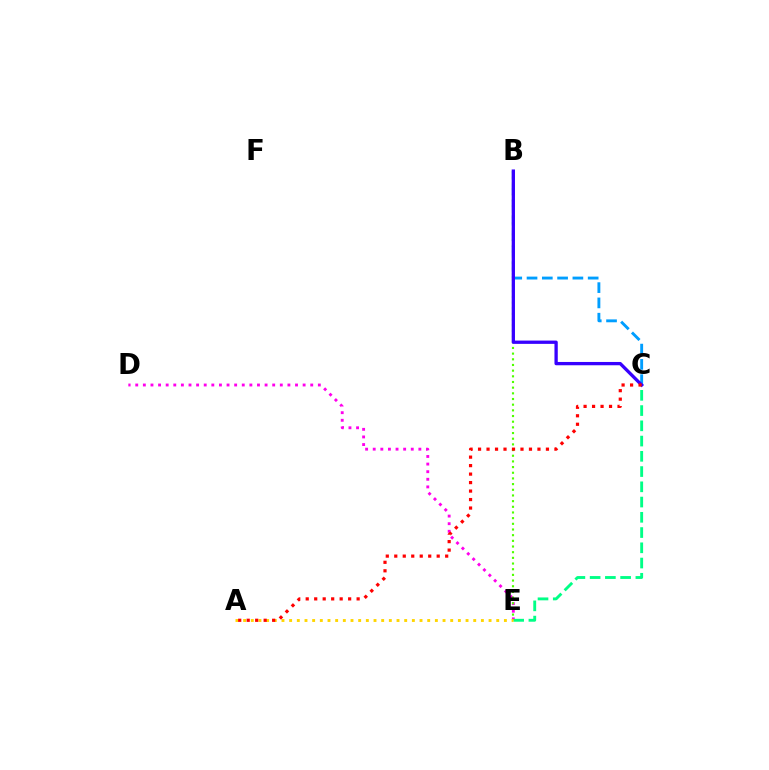{('D', 'E'): [{'color': '#ff00ed', 'line_style': 'dotted', 'thickness': 2.07}], ('B', 'C'): [{'color': '#009eff', 'line_style': 'dashed', 'thickness': 2.08}, {'color': '#3700ff', 'line_style': 'solid', 'thickness': 2.37}], ('C', 'E'): [{'color': '#00ff86', 'line_style': 'dashed', 'thickness': 2.07}], ('B', 'E'): [{'color': '#4fff00', 'line_style': 'dotted', 'thickness': 1.54}], ('A', 'E'): [{'color': '#ffd500', 'line_style': 'dotted', 'thickness': 2.08}], ('A', 'C'): [{'color': '#ff0000', 'line_style': 'dotted', 'thickness': 2.31}]}